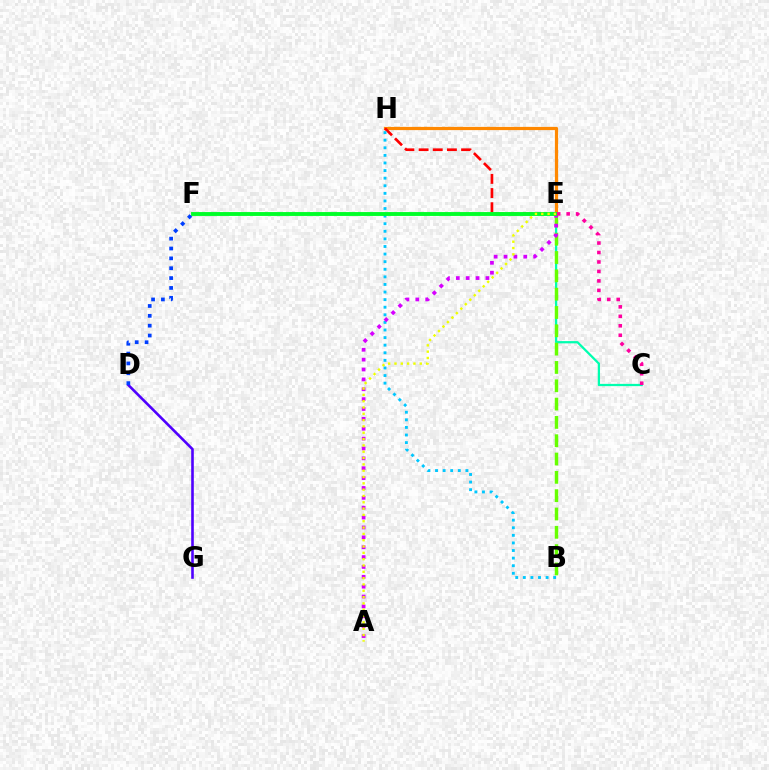{('C', 'E'): [{'color': '#00ffaf', 'line_style': 'solid', 'thickness': 1.63}, {'color': '#ff00a0', 'line_style': 'dotted', 'thickness': 2.57}], ('E', 'H'): [{'color': '#ff8800', 'line_style': 'solid', 'thickness': 2.32}, {'color': '#ff0000', 'line_style': 'dashed', 'thickness': 1.92}], ('B', 'E'): [{'color': '#66ff00', 'line_style': 'dashed', 'thickness': 2.49}], ('B', 'H'): [{'color': '#00c7ff', 'line_style': 'dotted', 'thickness': 2.06}], ('A', 'E'): [{'color': '#d600ff', 'line_style': 'dotted', 'thickness': 2.68}, {'color': '#eeff00', 'line_style': 'dotted', 'thickness': 1.72}], ('E', 'F'): [{'color': '#00ff27', 'line_style': 'solid', 'thickness': 2.79}], ('D', 'G'): [{'color': '#4f00ff', 'line_style': 'solid', 'thickness': 1.87}], ('D', 'F'): [{'color': '#003fff', 'line_style': 'dotted', 'thickness': 2.68}]}